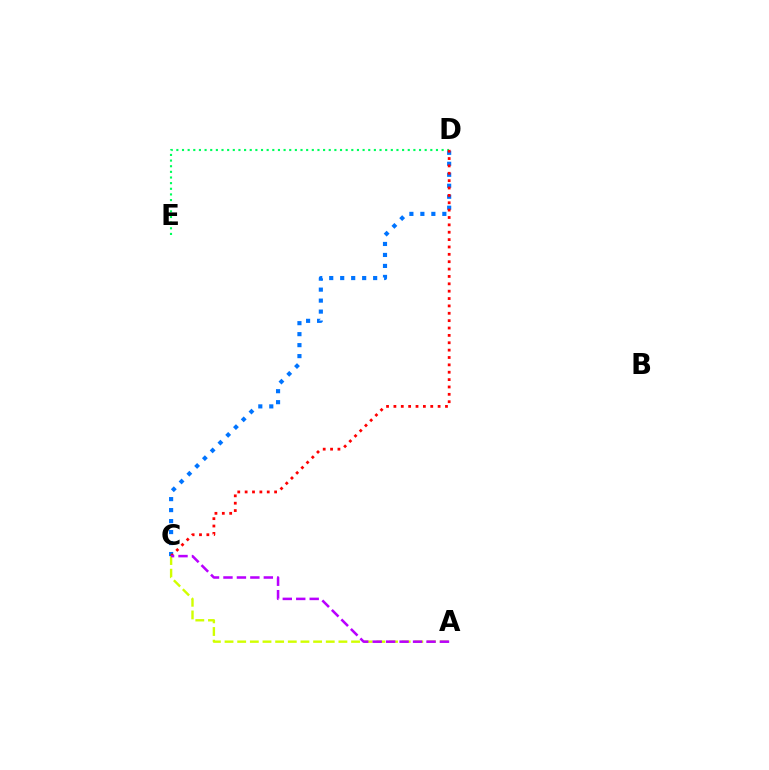{('A', 'C'): [{'color': '#d1ff00', 'line_style': 'dashed', 'thickness': 1.72}, {'color': '#b900ff', 'line_style': 'dashed', 'thickness': 1.83}], ('C', 'D'): [{'color': '#0074ff', 'line_style': 'dotted', 'thickness': 2.98}, {'color': '#ff0000', 'line_style': 'dotted', 'thickness': 2.0}], ('D', 'E'): [{'color': '#00ff5c', 'line_style': 'dotted', 'thickness': 1.53}]}